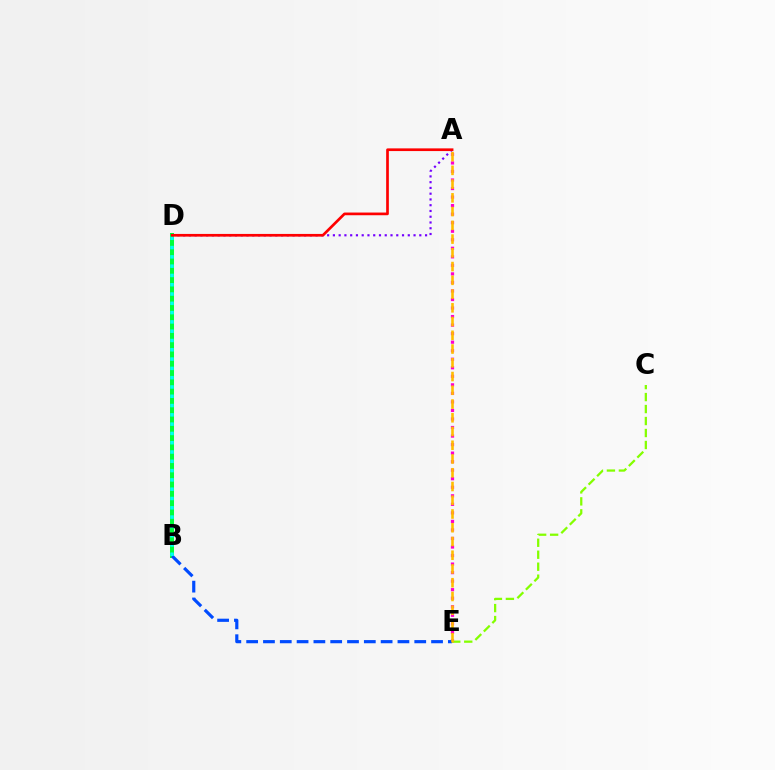{('A', 'D'): [{'color': '#7200ff', 'line_style': 'dotted', 'thickness': 1.56}, {'color': '#ff0000', 'line_style': 'solid', 'thickness': 1.94}], ('A', 'E'): [{'color': '#ff00cf', 'line_style': 'dotted', 'thickness': 2.32}, {'color': '#ffbd00', 'line_style': 'dashed', 'thickness': 1.87}], ('C', 'E'): [{'color': '#84ff00', 'line_style': 'dashed', 'thickness': 1.63}], ('B', 'D'): [{'color': '#00ff39', 'line_style': 'solid', 'thickness': 2.89}, {'color': '#00fff6', 'line_style': 'dotted', 'thickness': 2.53}], ('B', 'E'): [{'color': '#004bff', 'line_style': 'dashed', 'thickness': 2.28}]}